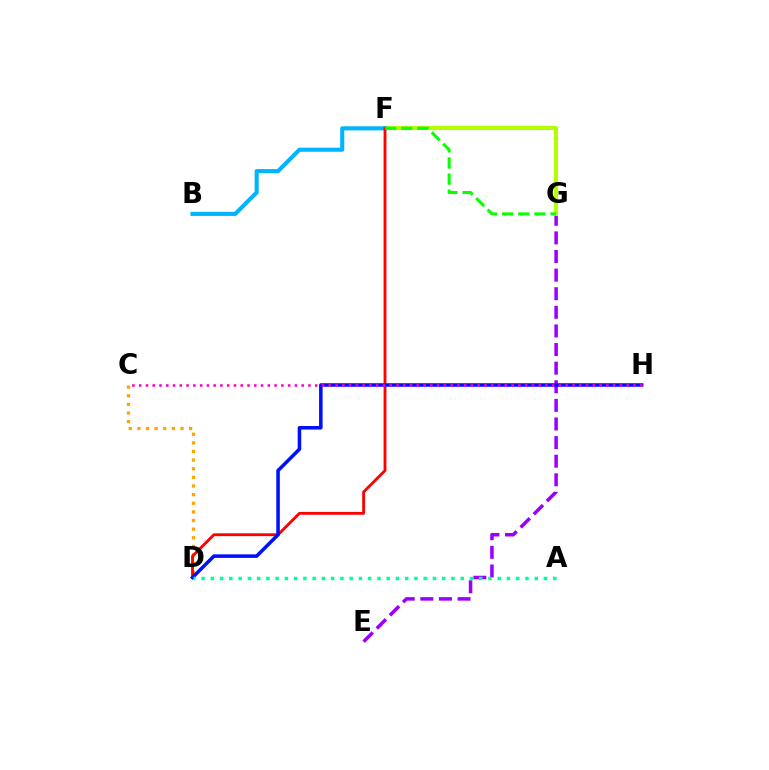{('E', 'G'): [{'color': '#9b00ff', 'line_style': 'dashed', 'thickness': 2.53}], ('C', 'D'): [{'color': '#ffa500', 'line_style': 'dotted', 'thickness': 2.34}], ('F', 'G'): [{'color': '#b3ff00', 'line_style': 'solid', 'thickness': 2.92}, {'color': '#08ff00', 'line_style': 'dashed', 'thickness': 2.19}], ('B', 'F'): [{'color': '#00b5ff', 'line_style': 'solid', 'thickness': 2.95}], ('D', 'F'): [{'color': '#ff0000', 'line_style': 'solid', 'thickness': 2.05}], ('D', 'H'): [{'color': '#0010ff', 'line_style': 'solid', 'thickness': 2.54}], ('A', 'D'): [{'color': '#00ff9d', 'line_style': 'dotted', 'thickness': 2.51}], ('C', 'H'): [{'color': '#ff00bd', 'line_style': 'dotted', 'thickness': 1.84}]}